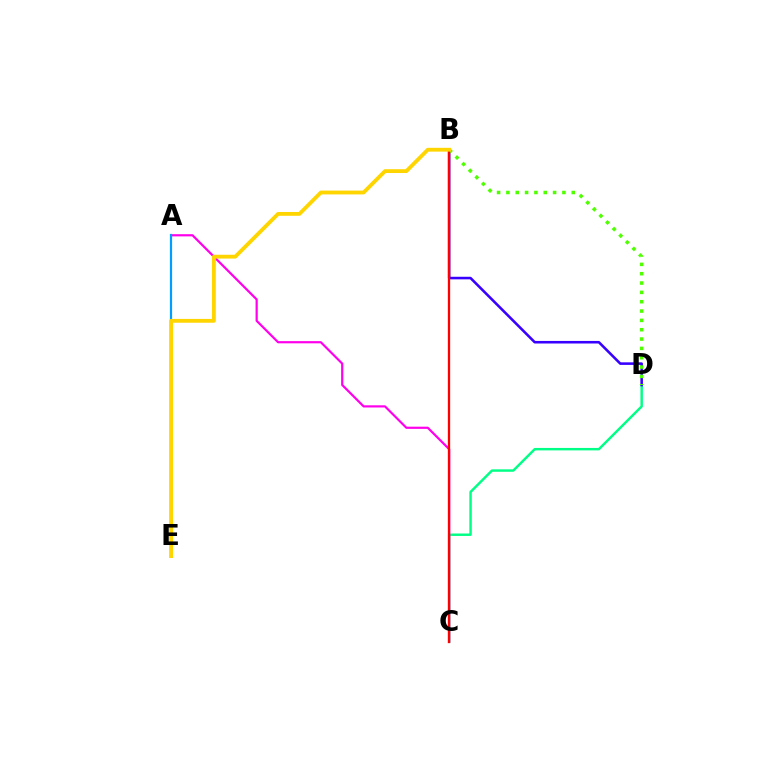{('C', 'D'): [{'color': '#00ff86', 'line_style': 'solid', 'thickness': 1.76}], ('A', 'C'): [{'color': '#ff00ed', 'line_style': 'solid', 'thickness': 1.58}], ('A', 'E'): [{'color': '#009eff', 'line_style': 'solid', 'thickness': 1.6}], ('B', 'D'): [{'color': '#3700ff', 'line_style': 'solid', 'thickness': 1.85}, {'color': '#4fff00', 'line_style': 'dotted', 'thickness': 2.54}], ('B', 'C'): [{'color': '#ff0000', 'line_style': 'solid', 'thickness': 1.66}], ('B', 'E'): [{'color': '#ffd500', 'line_style': 'solid', 'thickness': 2.75}]}